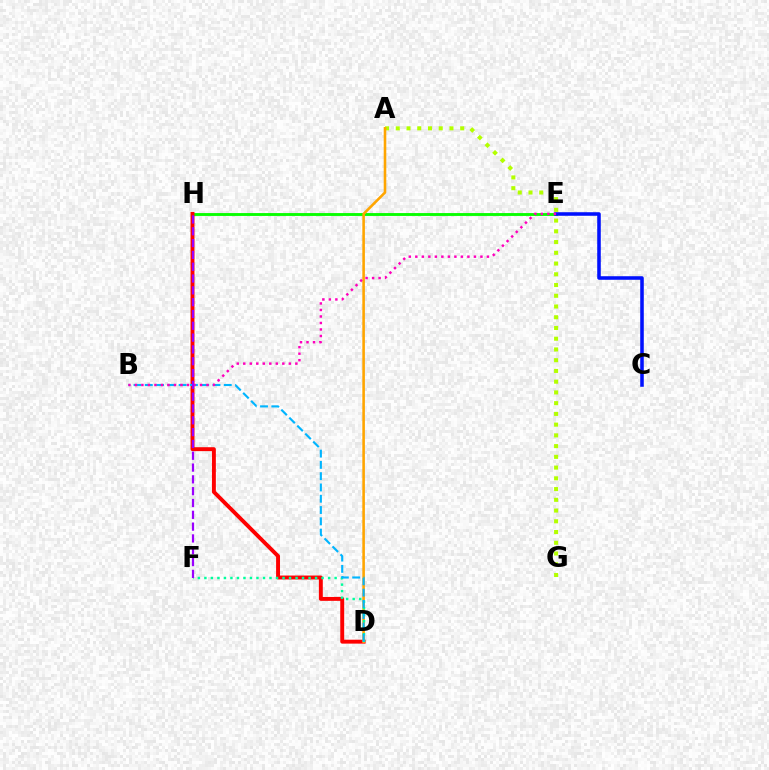{('E', 'H'): [{'color': '#08ff00', 'line_style': 'solid', 'thickness': 2.06}], ('A', 'G'): [{'color': '#b3ff00', 'line_style': 'dotted', 'thickness': 2.92}], ('D', 'H'): [{'color': '#ff0000', 'line_style': 'solid', 'thickness': 2.82}], ('A', 'D'): [{'color': '#ffa500', 'line_style': 'solid', 'thickness': 1.86}], ('D', 'F'): [{'color': '#00ff9d', 'line_style': 'dotted', 'thickness': 1.77}], ('C', 'E'): [{'color': '#0010ff', 'line_style': 'solid', 'thickness': 2.56}], ('B', 'D'): [{'color': '#00b5ff', 'line_style': 'dashed', 'thickness': 1.53}], ('B', 'E'): [{'color': '#ff00bd', 'line_style': 'dotted', 'thickness': 1.77}], ('F', 'H'): [{'color': '#9b00ff', 'line_style': 'dashed', 'thickness': 1.6}]}